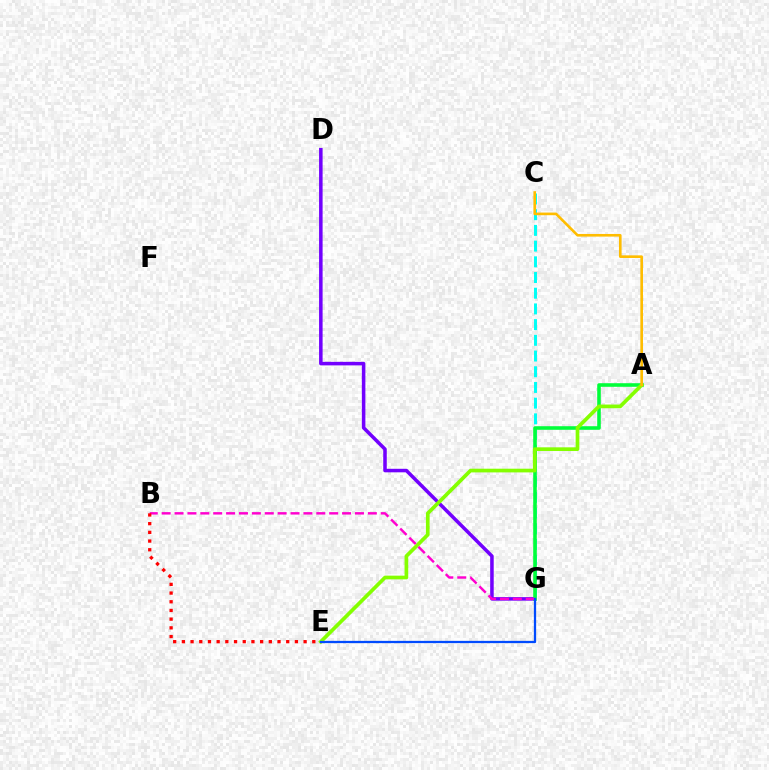{('C', 'G'): [{'color': '#00fff6', 'line_style': 'dashed', 'thickness': 2.13}], ('D', 'G'): [{'color': '#7200ff', 'line_style': 'solid', 'thickness': 2.54}], ('A', 'G'): [{'color': '#00ff39', 'line_style': 'solid', 'thickness': 2.58}], ('A', 'E'): [{'color': '#84ff00', 'line_style': 'solid', 'thickness': 2.66}], ('B', 'G'): [{'color': '#ff00cf', 'line_style': 'dashed', 'thickness': 1.75}], ('A', 'C'): [{'color': '#ffbd00', 'line_style': 'solid', 'thickness': 1.9}], ('B', 'E'): [{'color': '#ff0000', 'line_style': 'dotted', 'thickness': 2.36}], ('E', 'G'): [{'color': '#004bff', 'line_style': 'solid', 'thickness': 1.63}]}